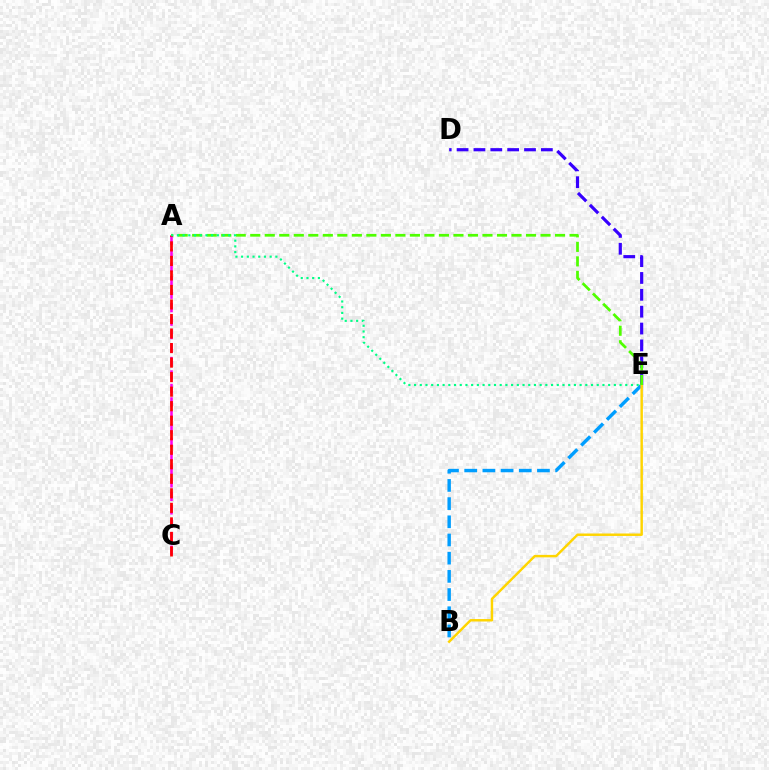{('A', 'C'): [{'color': '#ff00ed', 'line_style': 'dashed', 'thickness': 1.83}, {'color': '#ff0000', 'line_style': 'dashed', 'thickness': 1.97}], ('D', 'E'): [{'color': '#3700ff', 'line_style': 'dashed', 'thickness': 2.29}], ('B', 'E'): [{'color': '#009eff', 'line_style': 'dashed', 'thickness': 2.47}, {'color': '#ffd500', 'line_style': 'solid', 'thickness': 1.77}], ('A', 'E'): [{'color': '#4fff00', 'line_style': 'dashed', 'thickness': 1.97}, {'color': '#00ff86', 'line_style': 'dotted', 'thickness': 1.55}]}